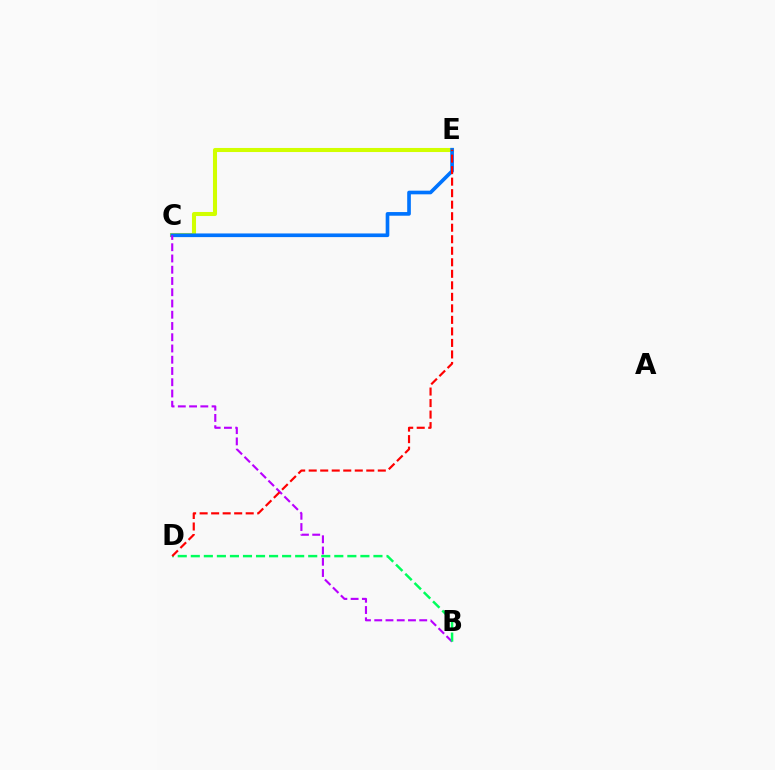{('C', 'E'): [{'color': '#d1ff00', 'line_style': 'solid', 'thickness': 2.92}, {'color': '#0074ff', 'line_style': 'solid', 'thickness': 2.63}], ('B', 'C'): [{'color': '#b900ff', 'line_style': 'dashed', 'thickness': 1.53}], ('B', 'D'): [{'color': '#00ff5c', 'line_style': 'dashed', 'thickness': 1.77}], ('D', 'E'): [{'color': '#ff0000', 'line_style': 'dashed', 'thickness': 1.56}]}